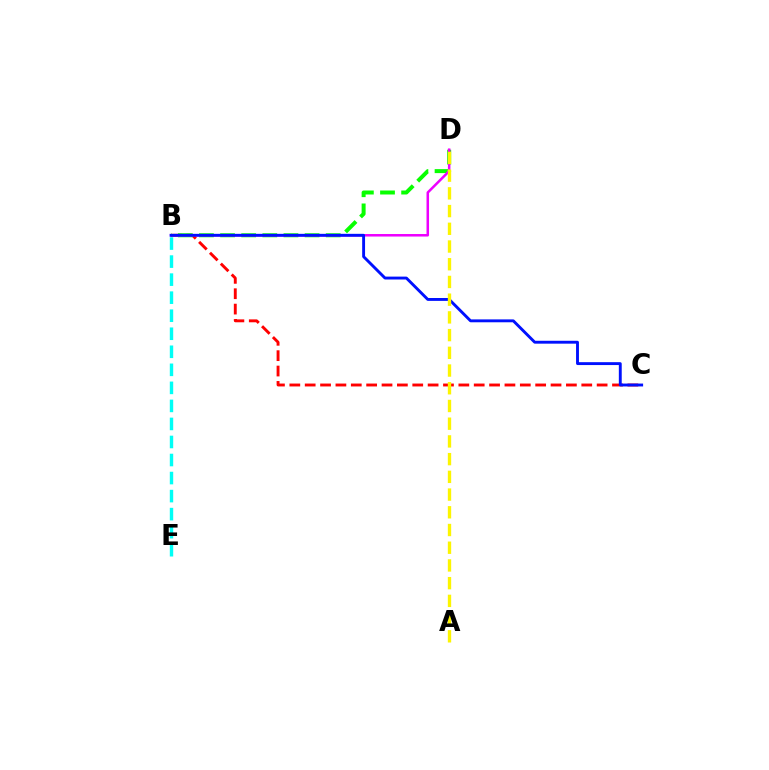{('B', 'C'): [{'color': '#ff0000', 'line_style': 'dashed', 'thickness': 2.09}, {'color': '#0010ff', 'line_style': 'solid', 'thickness': 2.08}], ('B', 'D'): [{'color': '#08ff00', 'line_style': 'dashed', 'thickness': 2.87}, {'color': '#ee00ff', 'line_style': 'solid', 'thickness': 1.82}], ('B', 'E'): [{'color': '#00fff6', 'line_style': 'dashed', 'thickness': 2.45}], ('A', 'D'): [{'color': '#fcf500', 'line_style': 'dashed', 'thickness': 2.41}]}